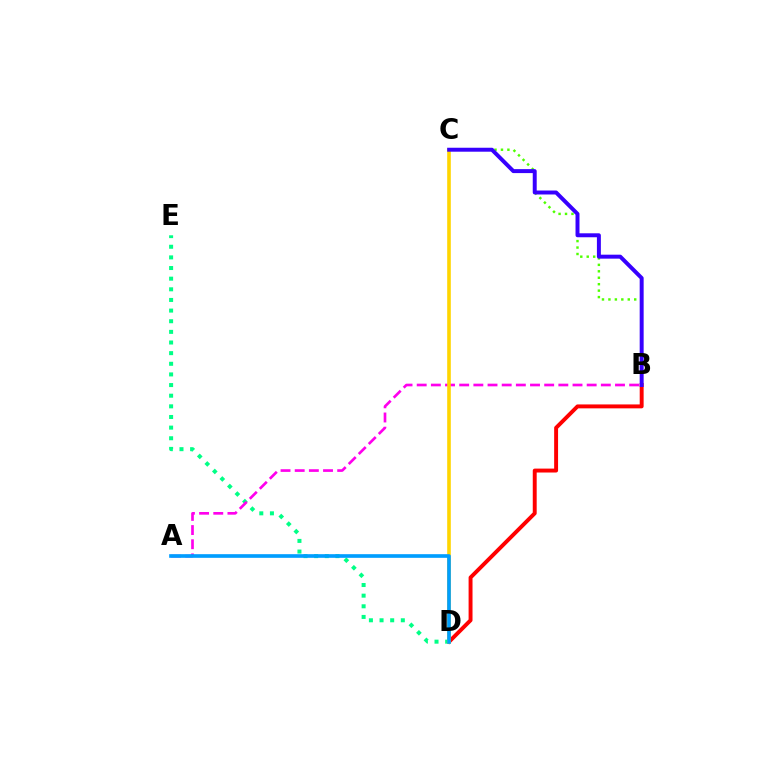{('B', 'D'): [{'color': '#ff0000', 'line_style': 'solid', 'thickness': 2.82}], ('D', 'E'): [{'color': '#00ff86', 'line_style': 'dotted', 'thickness': 2.89}], ('B', 'C'): [{'color': '#4fff00', 'line_style': 'dotted', 'thickness': 1.75}, {'color': '#3700ff', 'line_style': 'solid', 'thickness': 2.85}], ('A', 'B'): [{'color': '#ff00ed', 'line_style': 'dashed', 'thickness': 1.92}], ('C', 'D'): [{'color': '#ffd500', 'line_style': 'solid', 'thickness': 2.6}], ('A', 'D'): [{'color': '#009eff', 'line_style': 'solid', 'thickness': 2.63}]}